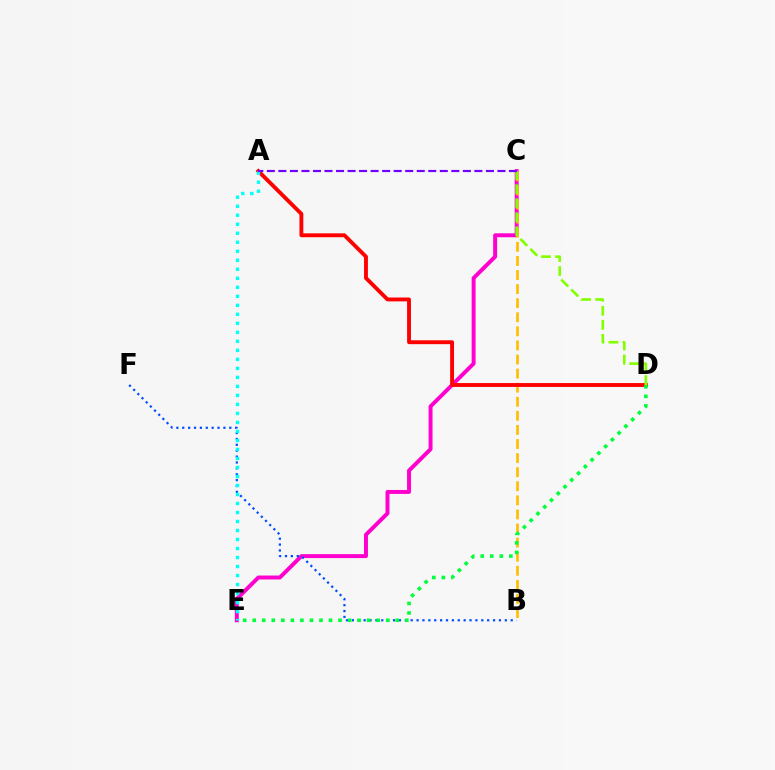{('C', 'E'): [{'color': '#ff00cf', 'line_style': 'solid', 'thickness': 2.84}], ('B', 'C'): [{'color': '#ffbd00', 'line_style': 'dashed', 'thickness': 1.91}], ('A', 'D'): [{'color': '#ff0000', 'line_style': 'solid', 'thickness': 2.79}], ('B', 'F'): [{'color': '#004bff', 'line_style': 'dotted', 'thickness': 1.6}], ('D', 'E'): [{'color': '#00ff39', 'line_style': 'dotted', 'thickness': 2.59}], ('A', 'E'): [{'color': '#00fff6', 'line_style': 'dotted', 'thickness': 2.45}], ('C', 'D'): [{'color': '#84ff00', 'line_style': 'dashed', 'thickness': 1.91}], ('A', 'C'): [{'color': '#7200ff', 'line_style': 'dashed', 'thickness': 1.57}]}